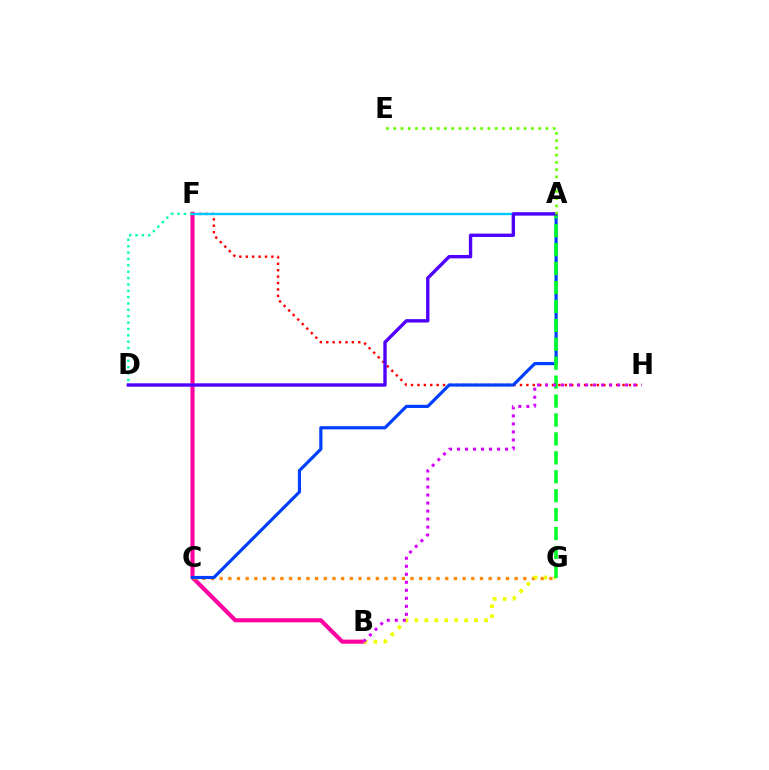{('B', 'F'): [{'color': '#ff00a0', 'line_style': 'solid', 'thickness': 2.98}], ('D', 'F'): [{'color': '#00ffaf', 'line_style': 'dotted', 'thickness': 1.73}], ('F', 'H'): [{'color': '#ff0000', 'line_style': 'dotted', 'thickness': 1.74}], ('C', 'G'): [{'color': '#ff8800', 'line_style': 'dotted', 'thickness': 2.36}], ('B', 'G'): [{'color': '#eeff00', 'line_style': 'dotted', 'thickness': 2.71}], ('A', 'F'): [{'color': '#00c7ff', 'line_style': 'solid', 'thickness': 1.71}], ('A', 'C'): [{'color': '#003fff', 'line_style': 'solid', 'thickness': 2.28}], ('A', 'G'): [{'color': '#00ff27', 'line_style': 'dashed', 'thickness': 2.57}], ('B', 'H'): [{'color': '#d600ff', 'line_style': 'dotted', 'thickness': 2.18}], ('A', 'D'): [{'color': '#4f00ff', 'line_style': 'solid', 'thickness': 2.43}], ('A', 'E'): [{'color': '#66ff00', 'line_style': 'dotted', 'thickness': 1.97}]}